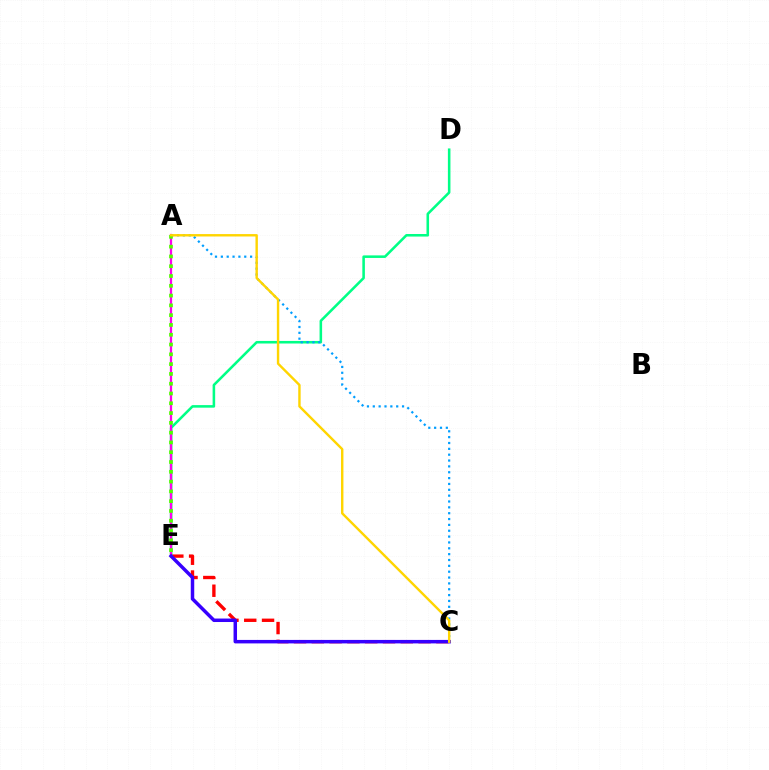{('C', 'E'): [{'color': '#ff0000', 'line_style': 'dashed', 'thickness': 2.42}, {'color': '#3700ff', 'line_style': 'solid', 'thickness': 2.51}], ('D', 'E'): [{'color': '#00ff86', 'line_style': 'solid', 'thickness': 1.84}], ('A', 'E'): [{'color': '#ff00ed', 'line_style': 'solid', 'thickness': 1.63}, {'color': '#4fff00', 'line_style': 'dotted', 'thickness': 2.66}], ('A', 'C'): [{'color': '#009eff', 'line_style': 'dotted', 'thickness': 1.59}, {'color': '#ffd500', 'line_style': 'solid', 'thickness': 1.73}]}